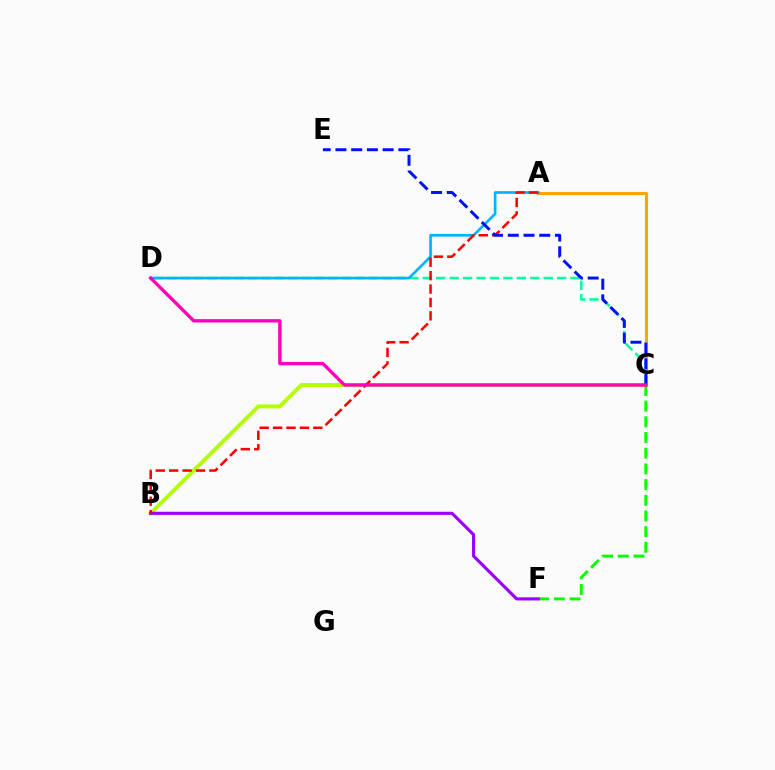{('A', 'C'): [{'color': '#ffa500', 'line_style': 'solid', 'thickness': 2.21}], ('B', 'C'): [{'color': '#b3ff00', 'line_style': 'solid', 'thickness': 2.83}], ('C', 'D'): [{'color': '#00ff9d', 'line_style': 'dashed', 'thickness': 1.83}, {'color': '#ff00bd', 'line_style': 'solid', 'thickness': 2.41}], ('C', 'F'): [{'color': '#08ff00', 'line_style': 'dashed', 'thickness': 2.13}], ('A', 'D'): [{'color': '#00b5ff', 'line_style': 'solid', 'thickness': 1.94}], ('B', 'F'): [{'color': '#9b00ff', 'line_style': 'solid', 'thickness': 2.26}], ('A', 'B'): [{'color': '#ff0000', 'line_style': 'dashed', 'thickness': 1.82}], ('C', 'E'): [{'color': '#0010ff', 'line_style': 'dashed', 'thickness': 2.14}]}